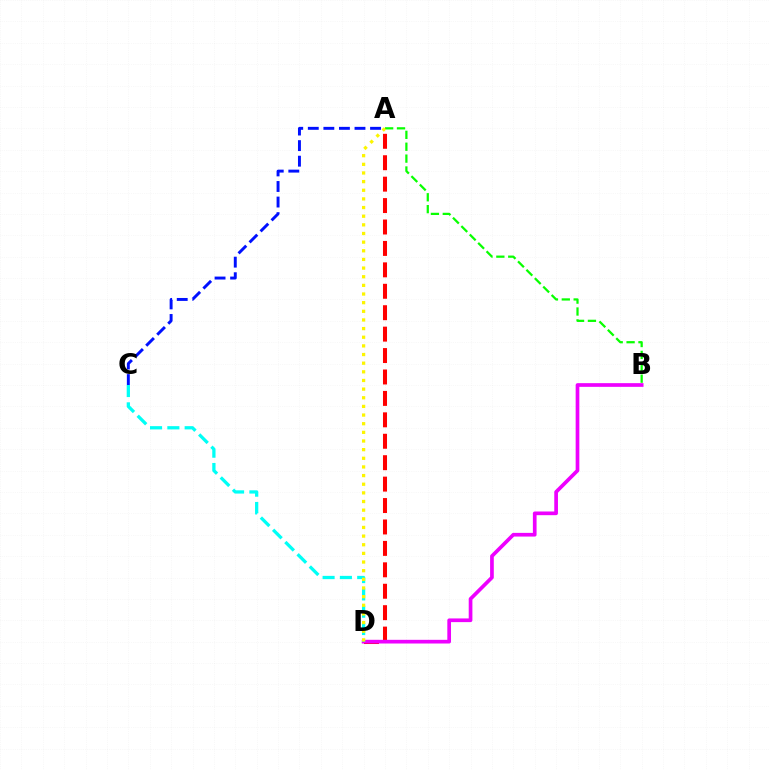{('A', 'D'): [{'color': '#ff0000', 'line_style': 'dashed', 'thickness': 2.91}, {'color': '#fcf500', 'line_style': 'dotted', 'thickness': 2.35}], ('A', 'C'): [{'color': '#0010ff', 'line_style': 'dashed', 'thickness': 2.11}], ('A', 'B'): [{'color': '#08ff00', 'line_style': 'dashed', 'thickness': 1.61}], ('B', 'D'): [{'color': '#ee00ff', 'line_style': 'solid', 'thickness': 2.66}], ('C', 'D'): [{'color': '#00fff6', 'line_style': 'dashed', 'thickness': 2.35}]}